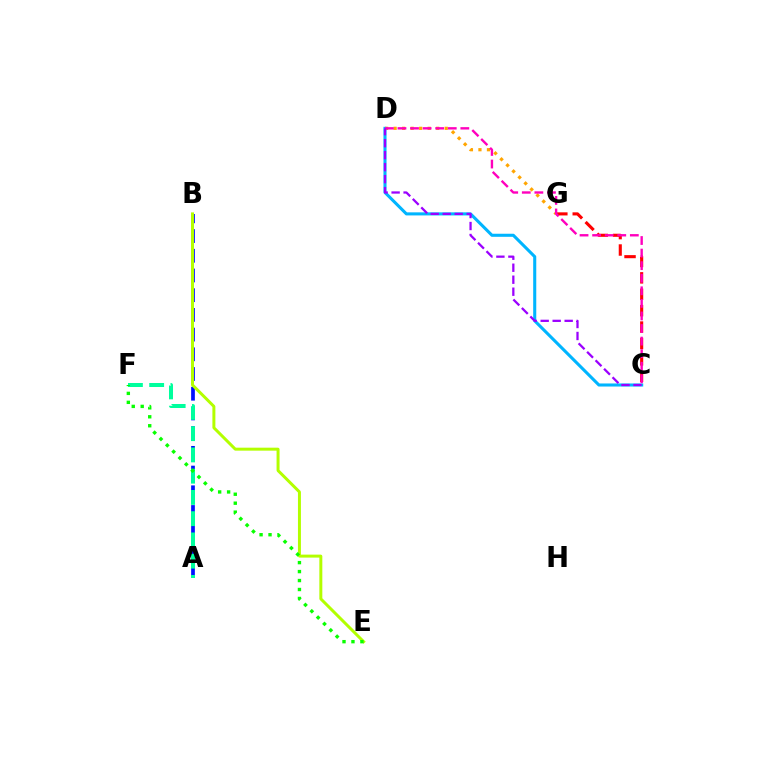{('A', 'B'): [{'color': '#0010ff', 'line_style': 'dashed', 'thickness': 2.68}], ('D', 'G'): [{'color': '#ffa500', 'line_style': 'dotted', 'thickness': 2.31}], ('C', 'D'): [{'color': '#00b5ff', 'line_style': 'solid', 'thickness': 2.21}, {'color': '#ff00bd', 'line_style': 'dashed', 'thickness': 1.71}, {'color': '#9b00ff', 'line_style': 'dashed', 'thickness': 1.63}], ('C', 'G'): [{'color': '#ff0000', 'line_style': 'dashed', 'thickness': 2.23}], ('A', 'F'): [{'color': '#00ff9d', 'line_style': 'dashed', 'thickness': 2.89}], ('B', 'E'): [{'color': '#b3ff00', 'line_style': 'solid', 'thickness': 2.15}], ('E', 'F'): [{'color': '#08ff00', 'line_style': 'dotted', 'thickness': 2.43}]}